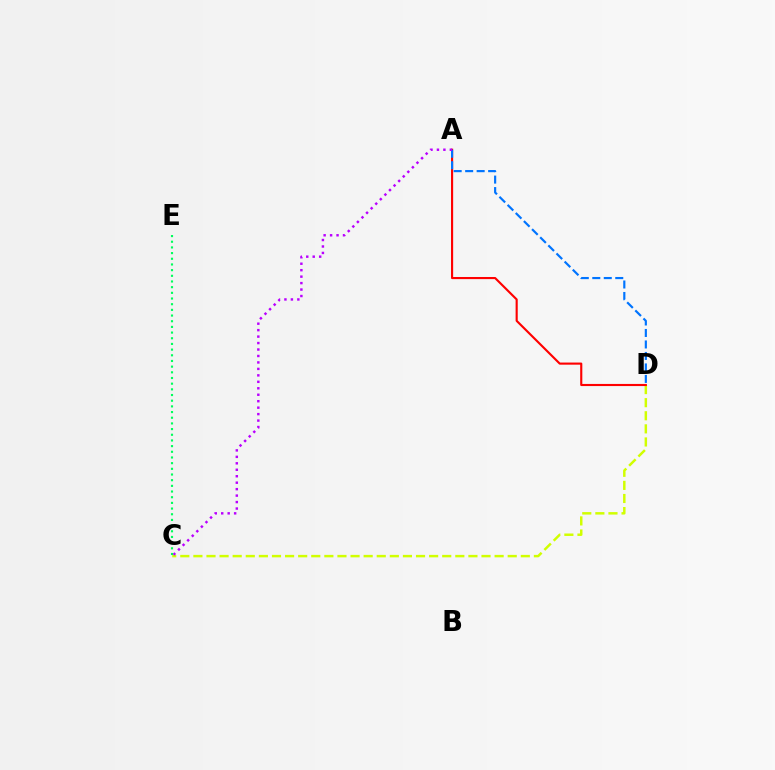{('C', 'D'): [{'color': '#d1ff00', 'line_style': 'dashed', 'thickness': 1.78}], ('A', 'D'): [{'color': '#ff0000', 'line_style': 'solid', 'thickness': 1.53}, {'color': '#0074ff', 'line_style': 'dashed', 'thickness': 1.56}], ('A', 'C'): [{'color': '#b900ff', 'line_style': 'dotted', 'thickness': 1.76}], ('C', 'E'): [{'color': '#00ff5c', 'line_style': 'dotted', 'thickness': 1.54}]}